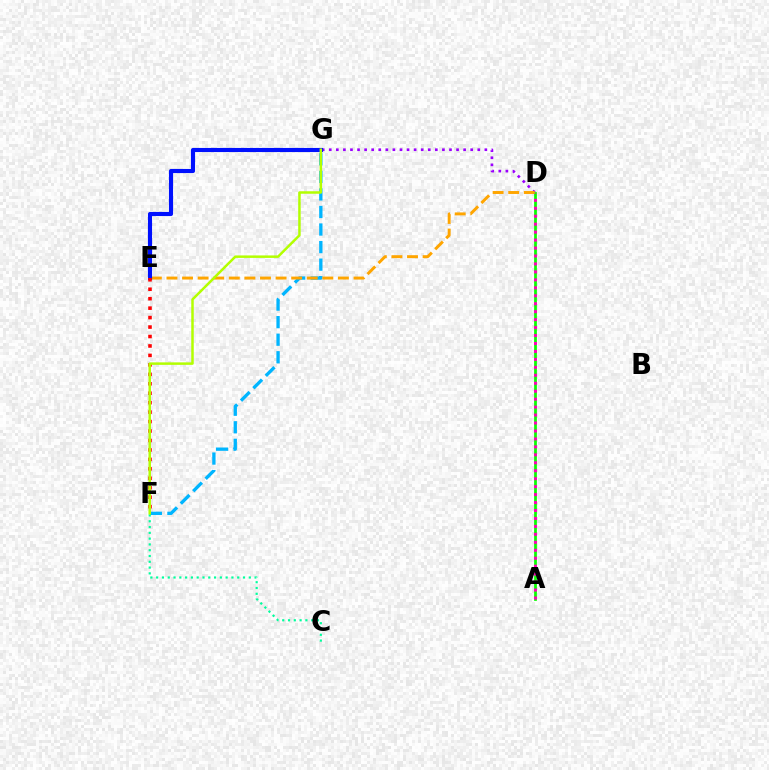{('F', 'G'): [{'color': '#00b5ff', 'line_style': 'dashed', 'thickness': 2.38}, {'color': '#b3ff00', 'line_style': 'solid', 'thickness': 1.79}], ('C', 'F'): [{'color': '#00ff9d', 'line_style': 'dotted', 'thickness': 1.57}], ('D', 'G'): [{'color': '#9b00ff', 'line_style': 'dotted', 'thickness': 1.92}], ('A', 'D'): [{'color': '#08ff00', 'line_style': 'solid', 'thickness': 1.98}, {'color': '#ff00bd', 'line_style': 'dotted', 'thickness': 2.16}], ('D', 'E'): [{'color': '#ffa500', 'line_style': 'dashed', 'thickness': 2.12}], ('E', 'G'): [{'color': '#0010ff', 'line_style': 'solid', 'thickness': 2.97}], ('E', 'F'): [{'color': '#ff0000', 'line_style': 'dotted', 'thickness': 2.57}]}